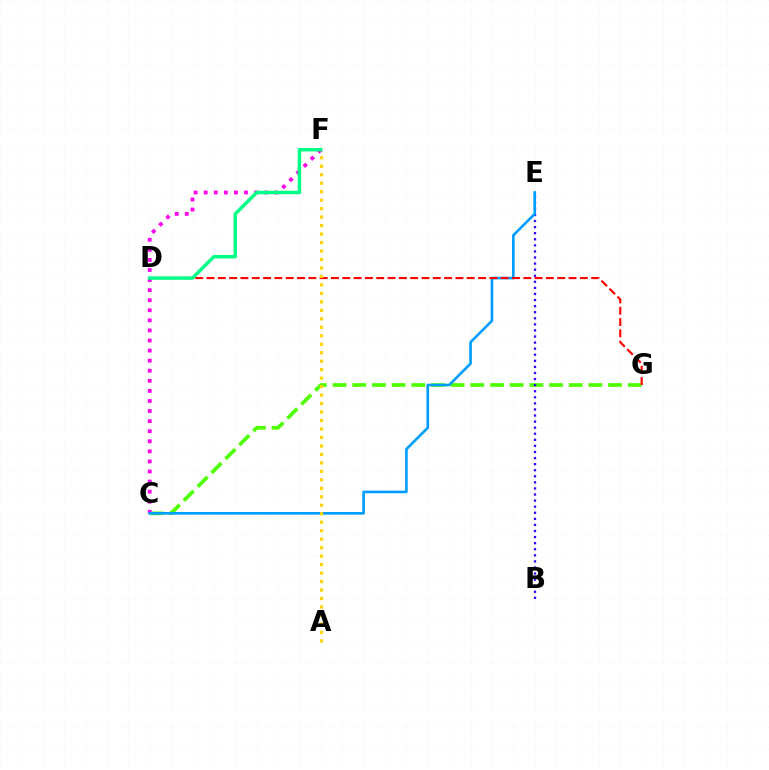{('C', 'G'): [{'color': '#4fff00', 'line_style': 'dashed', 'thickness': 2.67}], ('C', 'F'): [{'color': '#ff00ed', 'line_style': 'dotted', 'thickness': 2.74}], ('B', 'E'): [{'color': '#3700ff', 'line_style': 'dotted', 'thickness': 1.65}], ('C', 'E'): [{'color': '#009eff', 'line_style': 'solid', 'thickness': 1.91}], ('D', 'G'): [{'color': '#ff0000', 'line_style': 'dashed', 'thickness': 1.54}], ('A', 'F'): [{'color': '#ffd500', 'line_style': 'dotted', 'thickness': 2.3}], ('D', 'F'): [{'color': '#00ff86', 'line_style': 'solid', 'thickness': 2.51}]}